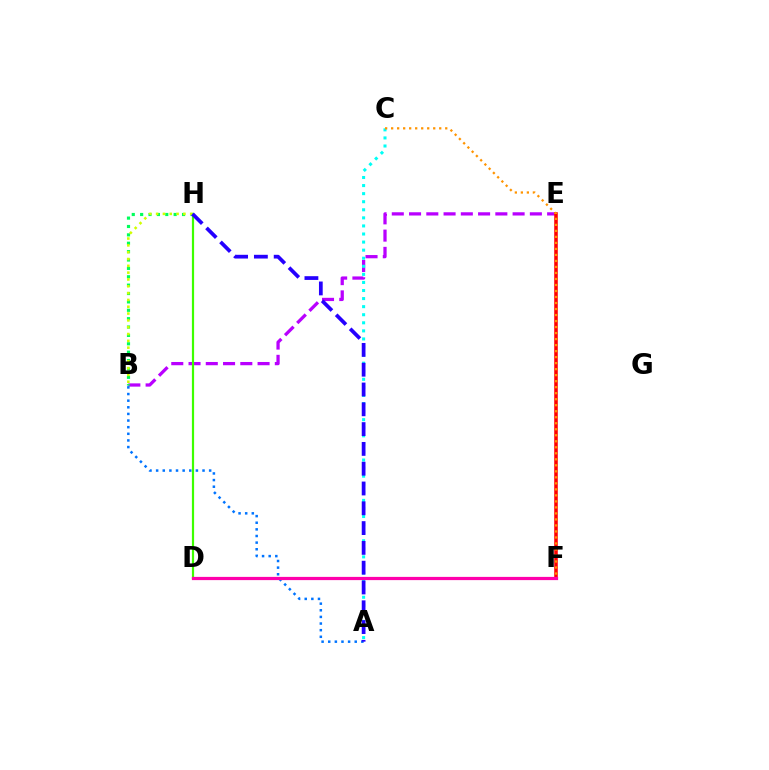{('B', 'E'): [{'color': '#b900ff', 'line_style': 'dashed', 'thickness': 2.34}], ('A', 'C'): [{'color': '#00fff6', 'line_style': 'dotted', 'thickness': 2.19}], ('B', 'H'): [{'color': '#00ff5c', 'line_style': 'dotted', 'thickness': 2.28}, {'color': '#d1ff00', 'line_style': 'dotted', 'thickness': 1.85}], ('E', 'F'): [{'color': '#ff0000', 'line_style': 'solid', 'thickness': 2.56}], ('A', 'B'): [{'color': '#0074ff', 'line_style': 'dotted', 'thickness': 1.8}], ('D', 'H'): [{'color': '#3dff00', 'line_style': 'solid', 'thickness': 1.58}], ('D', 'F'): [{'color': '#ff00ac', 'line_style': 'solid', 'thickness': 2.32}], ('C', 'F'): [{'color': '#ff9400', 'line_style': 'dotted', 'thickness': 1.63}], ('A', 'H'): [{'color': '#2500ff', 'line_style': 'dashed', 'thickness': 2.69}]}